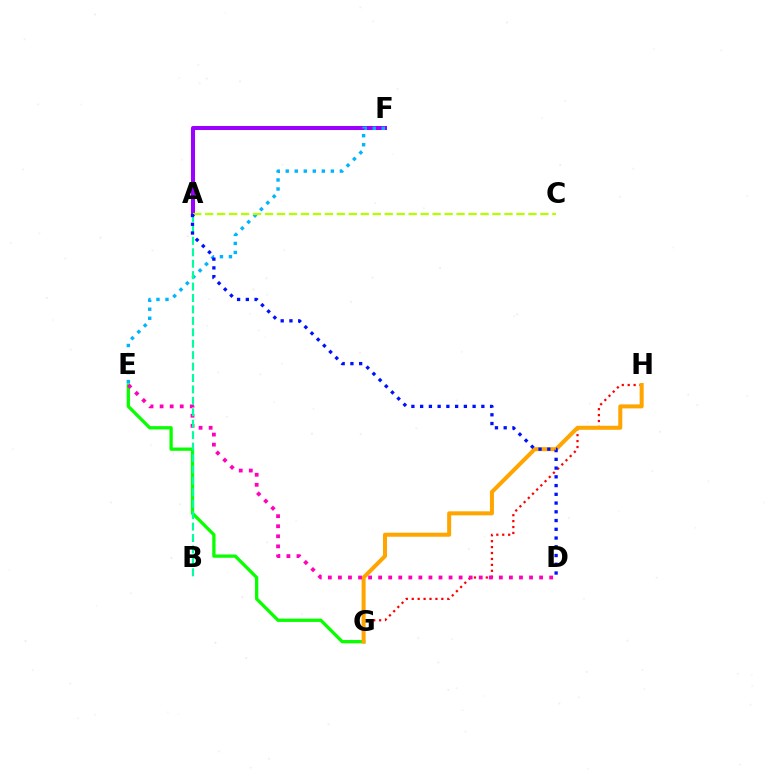{('G', 'H'): [{'color': '#ff0000', 'line_style': 'dotted', 'thickness': 1.61}, {'color': '#ffa500', 'line_style': 'solid', 'thickness': 2.89}], ('A', 'F'): [{'color': '#9b00ff', 'line_style': 'solid', 'thickness': 2.9}], ('E', 'G'): [{'color': '#08ff00', 'line_style': 'solid', 'thickness': 2.37}], ('E', 'F'): [{'color': '#00b5ff', 'line_style': 'dotted', 'thickness': 2.45}], ('A', 'C'): [{'color': '#b3ff00', 'line_style': 'dashed', 'thickness': 1.63}], ('D', 'E'): [{'color': '#ff00bd', 'line_style': 'dotted', 'thickness': 2.73}], ('A', 'B'): [{'color': '#00ff9d', 'line_style': 'dashed', 'thickness': 1.55}], ('A', 'D'): [{'color': '#0010ff', 'line_style': 'dotted', 'thickness': 2.38}]}